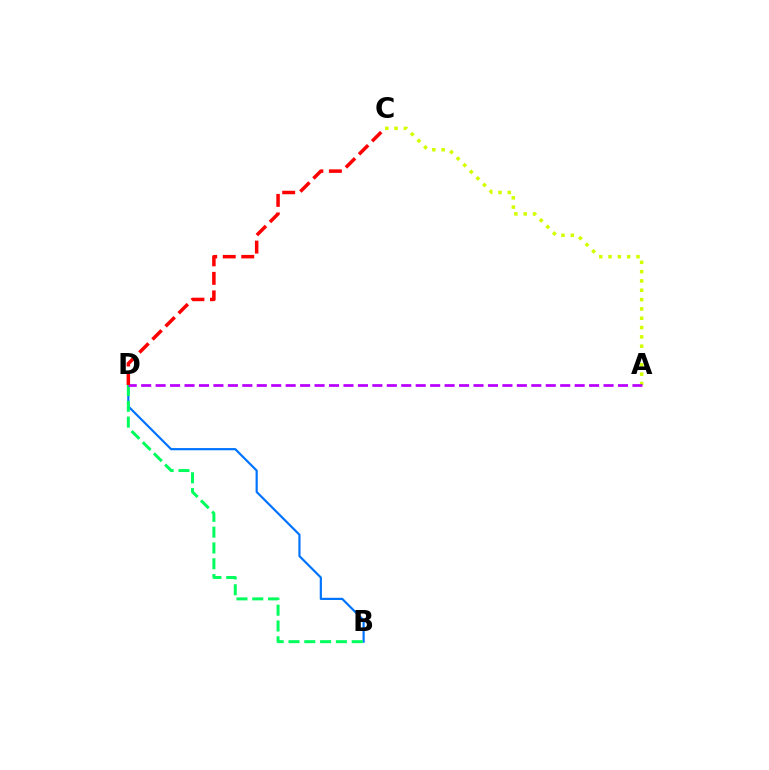{('B', 'D'): [{'color': '#0074ff', 'line_style': 'solid', 'thickness': 1.58}, {'color': '#00ff5c', 'line_style': 'dashed', 'thickness': 2.15}], ('A', 'C'): [{'color': '#d1ff00', 'line_style': 'dotted', 'thickness': 2.53}], ('A', 'D'): [{'color': '#b900ff', 'line_style': 'dashed', 'thickness': 1.96}], ('C', 'D'): [{'color': '#ff0000', 'line_style': 'dashed', 'thickness': 2.52}]}